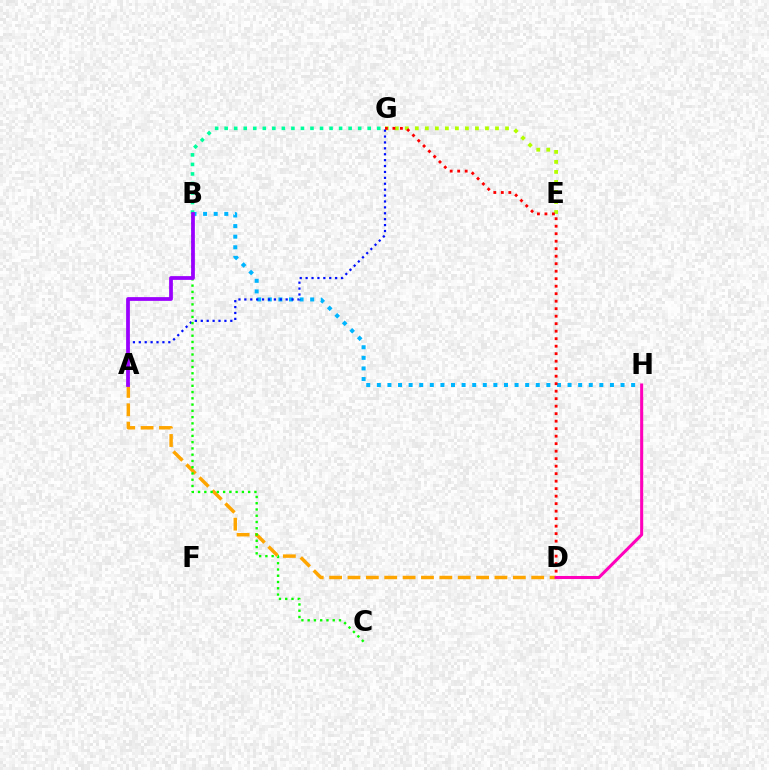{('B', 'H'): [{'color': '#00b5ff', 'line_style': 'dotted', 'thickness': 2.88}], ('B', 'G'): [{'color': '#00ff9d', 'line_style': 'dotted', 'thickness': 2.59}], ('A', 'D'): [{'color': '#ffa500', 'line_style': 'dashed', 'thickness': 2.5}], ('E', 'G'): [{'color': '#b3ff00', 'line_style': 'dotted', 'thickness': 2.72}], ('D', 'H'): [{'color': '#ff00bd', 'line_style': 'solid', 'thickness': 2.2}], ('A', 'G'): [{'color': '#0010ff', 'line_style': 'dotted', 'thickness': 1.6}], ('B', 'C'): [{'color': '#08ff00', 'line_style': 'dotted', 'thickness': 1.7}], ('D', 'G'): [{'color': '#ff0000', 'line_style': 'dotted', 'thickness': 2.04}], ('A', 'B'): [{'color': '#9b00ff', 'line_style': 'solid', 'thickness': 2.7}]}